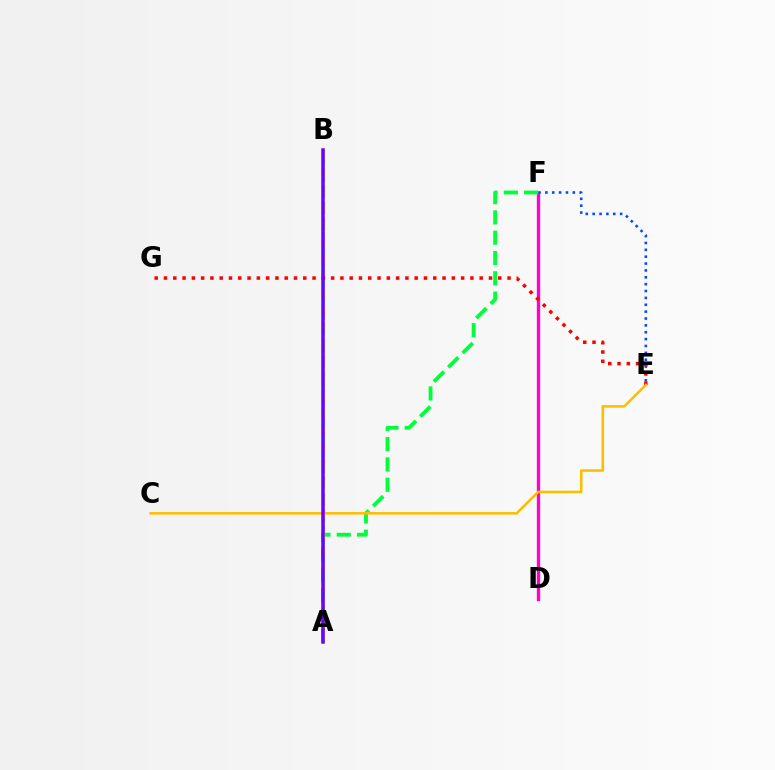{('D', 'F'): [{'color': '#ff00cf', 'line_style': 'solid', 'thickness': 2.4}], ('A', 'B'): [{'color': '#00fff6', 'line_style': 'dashed', 'thickness': 2.09}, {'color': '#84ff00', 'line_style': 'dashed', 'thickness': 2.33}, {'color': '#7200ff', 'line_style': 'solid', 'thickness': 2.53}], ('E', 'F'): [{'color': '#004bff', 'line_style': 'dotted', 'thickness': 1.87}], ('A', 'F'): [{'color': '#00ff39', 'line_style': 'dashed', 'thickness': 2.76}], ('E', 'G'): [{'color': '#ff0000', 'line_style': 'dotted', 'thickness': 2.52}], ('C', 'E'): [{'color': '#ffbd00', 'line_style': 'solid', 'thickness': 1.83}]}